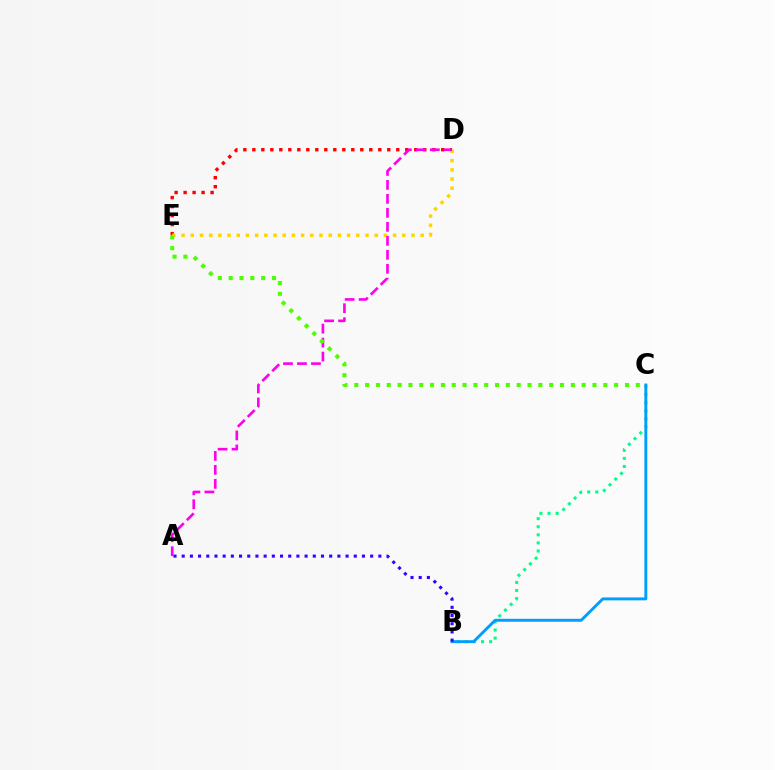{('D', 'E'): [{'color': '#ff0000', 'line_style': 'dotted', 'thickness': 2.44}, {'color': '#ffd500', 'line_style': 'dotted', 'thickness': 2.5}], ('A', 'D'): [{'color': '#ff00ed', 'line_style': 'dashed', 'thickness': 1.9}], ('B', 'C'): [{'color': '#00ff86', 'line_style': 'dotted', 'thickness': 2.2}, {'color': '#009eff', 'line_style': 'solid', 'thickness': 2.1}], ('A', 'B'): [{'color': '#3700ff', 'line_style': 'dotted', 'thickness': 2.23}], ('C', 'E'): [{'color': '#4fff00', 'line_style': 'dotted', 'thickness': 2.94}]}